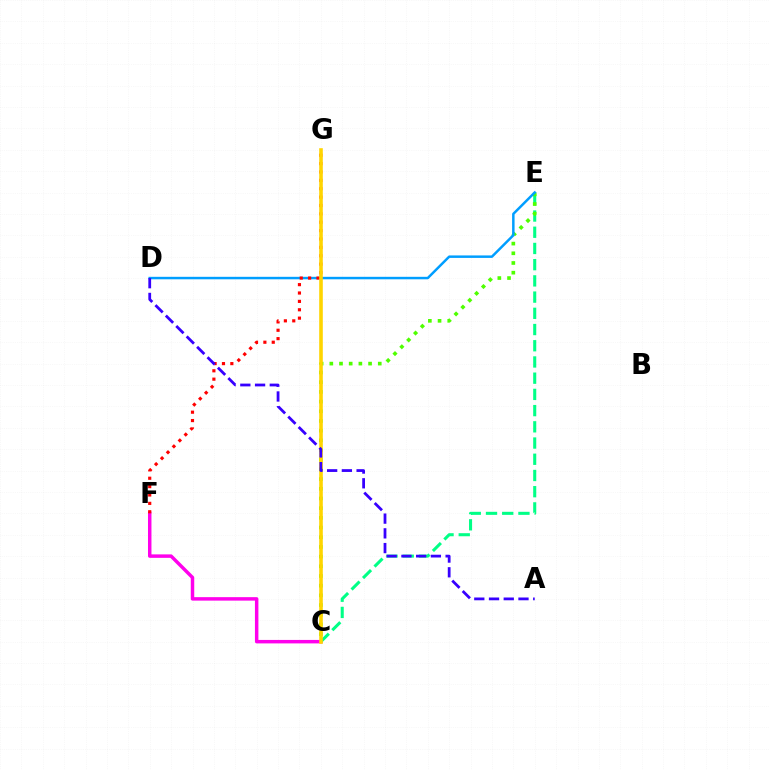{('C', 'F'): [{'color': '#ff00ed', 'line_style': 'solid', 'thickness': 2.5}], ('C', 'E'): [{'color': '#00ff86', 'line_style': 'dashed', 'thickness': 2.2}, {'color': '#4fff00', 'line_style': 'dotted', 'thickness': 2.63}], ('D', 'E'): [{'color': '#009eff', 'line_style': 'solid', 'thickness': 1.79}], ('F', 'G'): [{'color': '#ff0000', 'line_style': 'dotted', 'thickness': 2.28}], ('C', 'G'): [{'color': '#ffd500', 'line_style': 'solid', 'thickness': 2.59}], ('A', 'D'): [{'color': '#3700ff', 'line_style': 'dashed', 'thickness': 2.0}]}